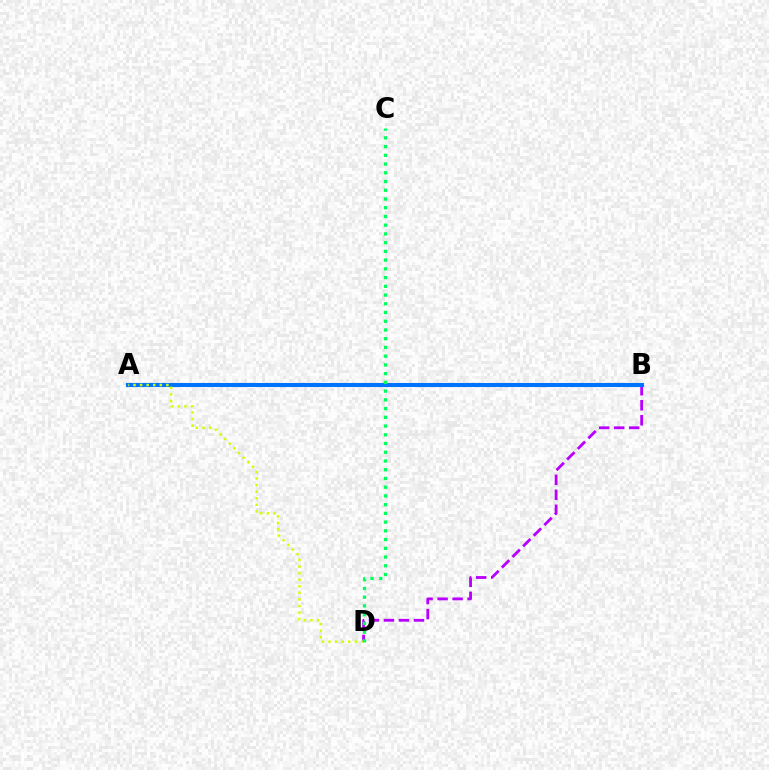{('A', 'B'): [{'color': '#ff0000', 'line_style': 'solid', 'thickness': 1.53}, {'color': '#0074ff', 'line_style': 'solid', 'thickness': 2.93}], ('B', 'D'): [{'color': '#b900ff', 'line_style': 'dashed', 'thickness': 2.04}], ('A', 'D'): [{'color': '#d1ff00', 'line_style': 'dotted', 'thickness': 1.79}], ('C', 'D'): [{'color': '#00ff5c', 'line_style': 'dotted', 'thickness': 2.37}]}